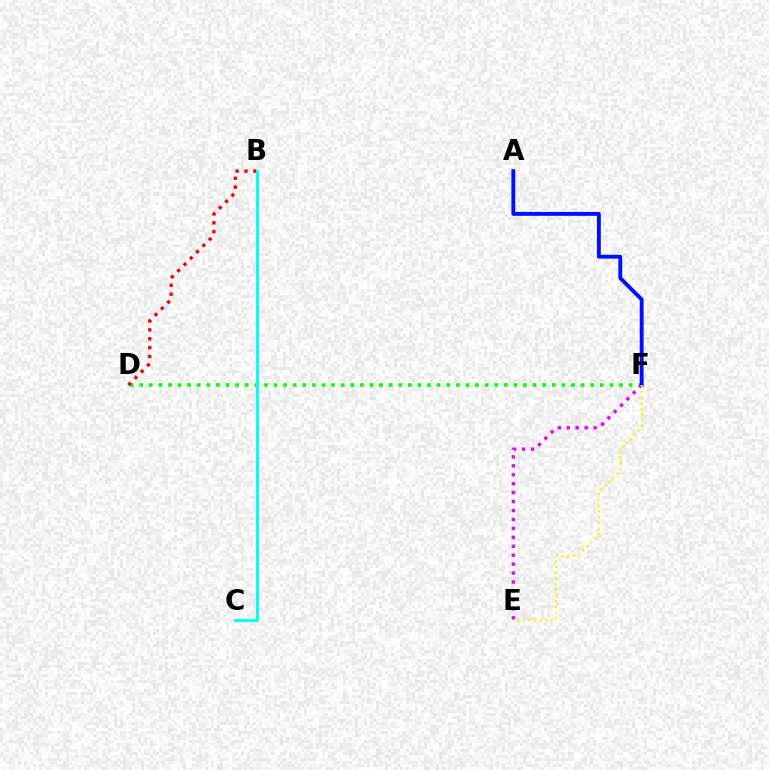{('D', 'F'): [{'color': '#08ff00', 'line_style': 'dotted', 'thickness': 2.61}], ('E', 'F'): [{'color': '#ee00ff', 'line_style': 'dotted', 'thickness': 2.43}, {'color': '#fcf500', 'line_style': 'dotted', 'thickness': 1.55}], ('A', 'F'): [{'color': '#0010ff', 'line_style': 'solid', 'thickness': 2.79}], ('B', 'D'): [{'color': '#ff0000', 'line_style': 'dotted', 'thickness': 2.42}], ('B', 'C'): [{'color': '#00fff6', 'line_style': 'solid', 'thickness': 2.1}]}